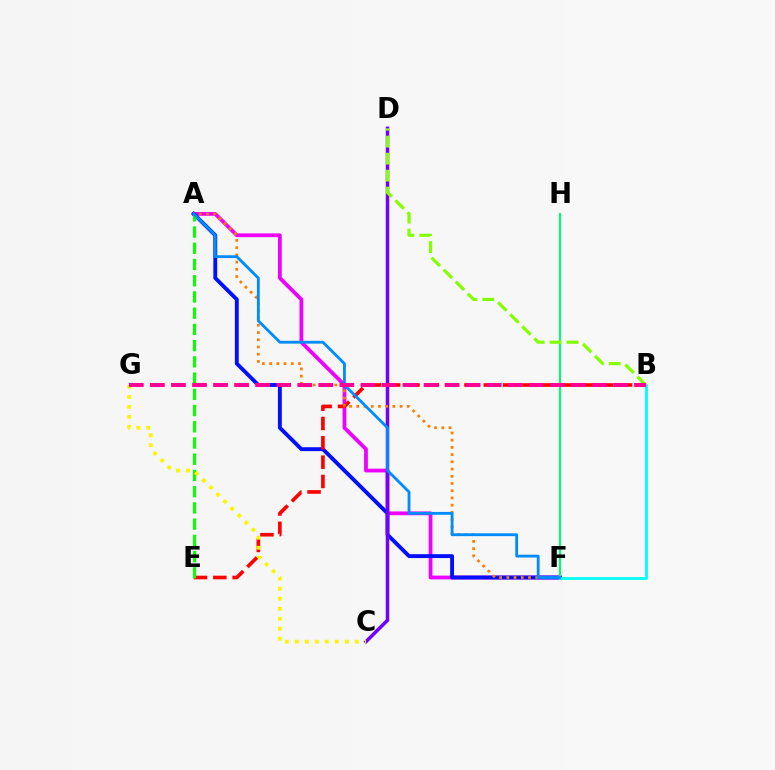{('A', 'F'): [{'color': '#ee00ff', 'line_style': 'solid', 'thickness': 2.72}, {'color': '#0010ff', 'line_style': 'solid', 'thickness': 2.79}, {'color': '#ff7c00', 'line_style': 'dotted', 'thickness': 1.96}, {'color': '#008cff', 'line_style': 'solid', 'thickness': 2.03}], ('B', 'E'): [{'color': '#ff0000', 'line_style': 'dashed', 'thickness': 2.63}], ('F', 'H'): [{'color': '#00ff74', 'line_style': 'solid', 'thickness': 1.51}], ('C', 'D'): [{'color': '#7200ff', 'line_style': 'solid', 'thickness': 2.51}], ('A', 'E'): [{'color': '#08ff00', 'line_style': 'dashed', 'thickness': 2.2}], ('B', 'F'): [{'color': '#00fff6', 'line_style': 'solid', 'thickness': 2.03}], ('B', 'D'): [{'color': '#84ff00', 'line_style': 'dashed', 'thickness': 2.31}], ('C', 'G'): [{'color': '#fcf500', 'line_style': 'dotted', 'thickness': 2.71}], ('B', 'G'): [{'color': '#ff0094', 'line_style': 'dashed', 'thickness': 2.86}]}